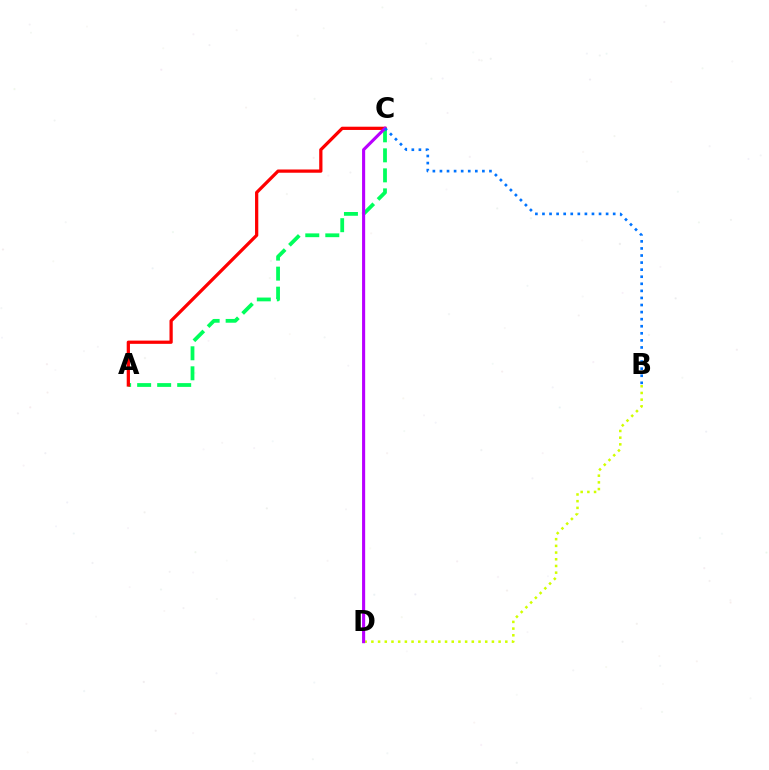{('B', 'D'): [{'color': '#d1ff00', 'line_style': 'dotted', 'thickness': 1.82}], ('A', 'C'): [{'color': '#00ff5c', 'line_style': 'dashed', 'thickness': 2.72}, {'color': '#ff0000', 'line_style': 'solid', 'thickness': 2.34}], ('C', 'D'): [{'color': '#b900ff', 'line_style': 'solid', 'thickness': 2.23}], ('B', 'C'): [{'color': '#0074ff', 'line_style': 'dotted', 'thickness': 1.92}]}